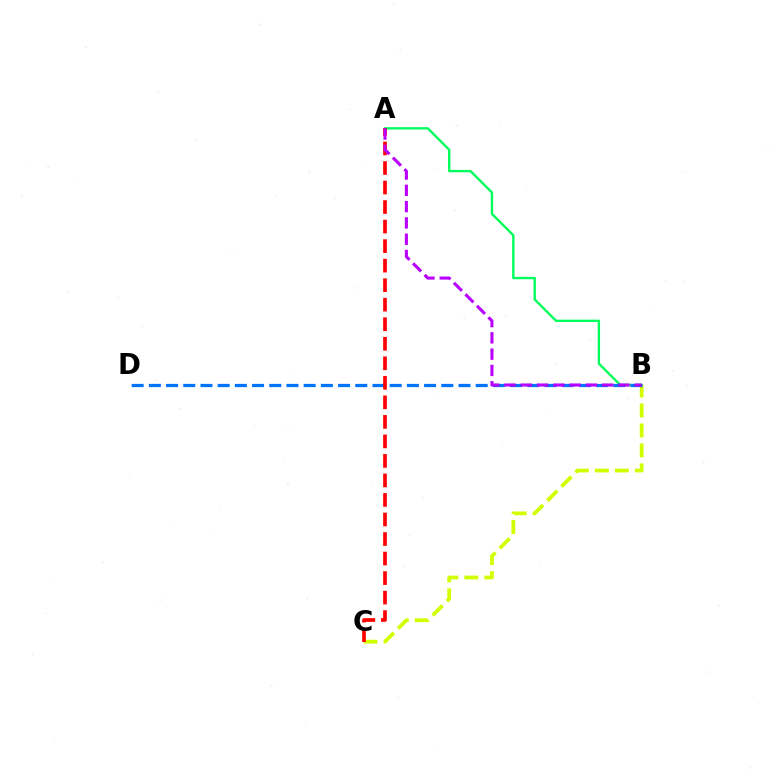{('A', 'B'): [{'color': '#00ff5c', 'line_style': 'solid', 'thickness': 1.7}, {'color': '#b900ff', 'line_style': 'dashed', 'thickness': 2.21}], ('B', 'C'): [{'color': '#d1ff00', 'line_style': 'dashed', 'thickness': 2.71}], ('B', 'D'): [{'color': '#0074ff', 'line_style': 'dashed', 'thickness': 2.34}], ('A', 'C'): [{'color': '#ff0000', 'line_style': 'dashed', 'thickness': 2.65}]}